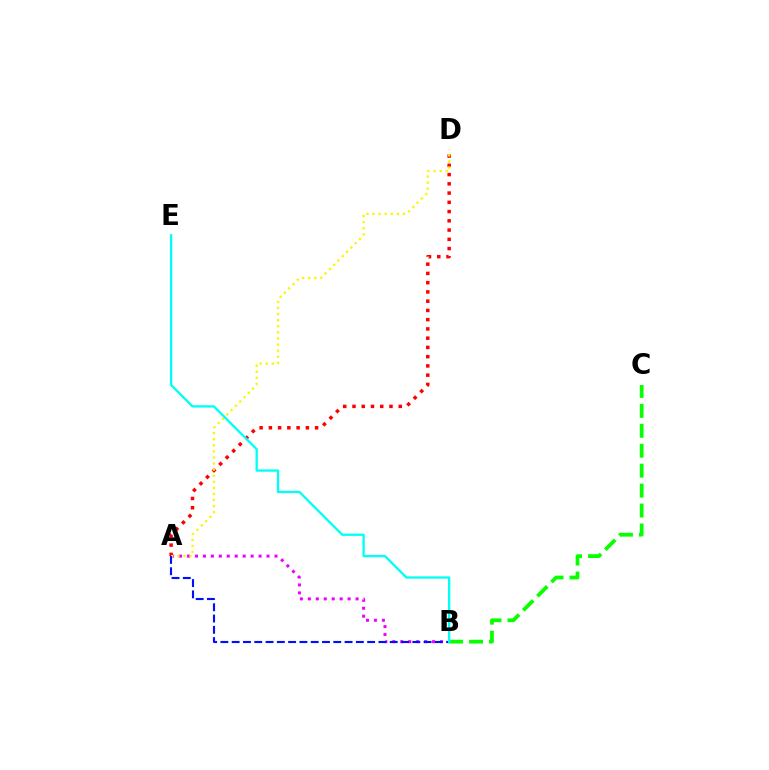{('B', 'C'): [{'color': '#08ff00', 'line_style': 'dashed', 'thickness': 2.71}], ('A', 'B'): [{'color': '#ee00ff', 'line_style': 'dotted', 'thickness': 2.16}, {'color': '#0010ff', 'line_style': 'dashed', 'thickness': 1.53}], ('A', 'D'): [{'color': '#ff0000', 'line_style': 'dotted', 'thickness': 2.51}, {'color': '#fcf500', 'line_style': 'dotted', 'thickness': 1.65}], ('B', 'E'): [{'color': '#00fff6', 'line_style': 'solid', 'thickness': 1.66}]}